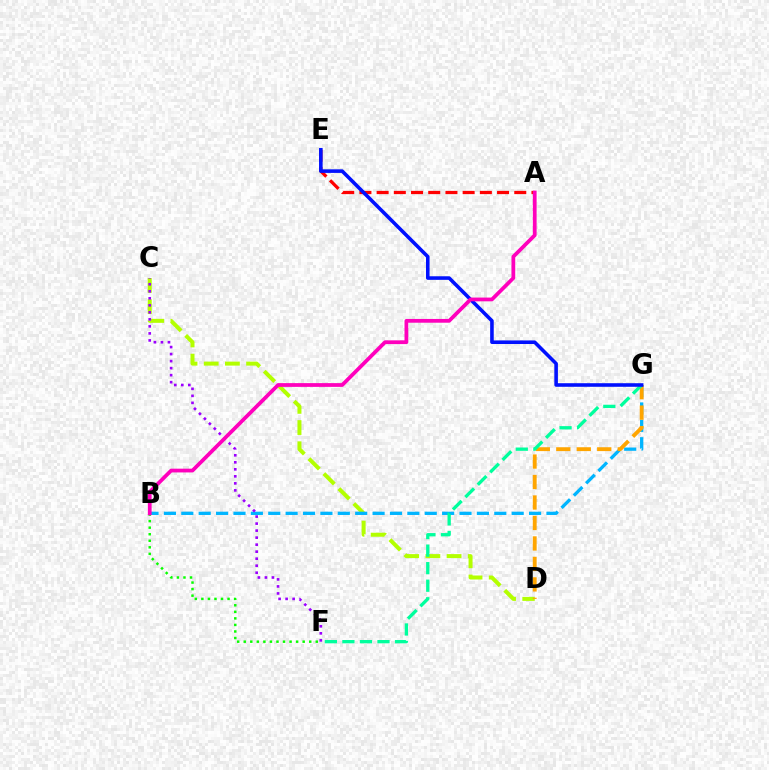{('C', 'D'): [{'color': '#b3ff00', 'line_style': 'dashed', 'thickness': 2.88}], ('B', 'G'): [{'color': '#00b5ff', 'line_style': 'dashed', 'thickness': 2.36}], ('C', 'F'): [{'color': '#9b00ff', 'line_style': 'dotted', 'thickness': 1.91}], ('D', 'G'): [{'color': '#ffa500', 'line_style': 'dashed', 'thickness': 2.78}], ('F', 'G'): [{'color': '#00ff9d', 'line_style': 'dashed', 'thickness': 2.38}], ('A', 'E'): [{'color': '#ff0000', 'line_style': 'dashed', 'thickness': 2.34}], ('B', 'F'): [{'color': '#08ff00', 'line_style': 'dotted', 'thickness': 1.78}], ('E', 'G'): [{'color': '#0010ff', 'line_style': 'solid', 'thickness': 2.58}], ('A', 'B'): [{'color': '#ff00bd', 'line_style': 'solid', 'thickness': 2.71}]}